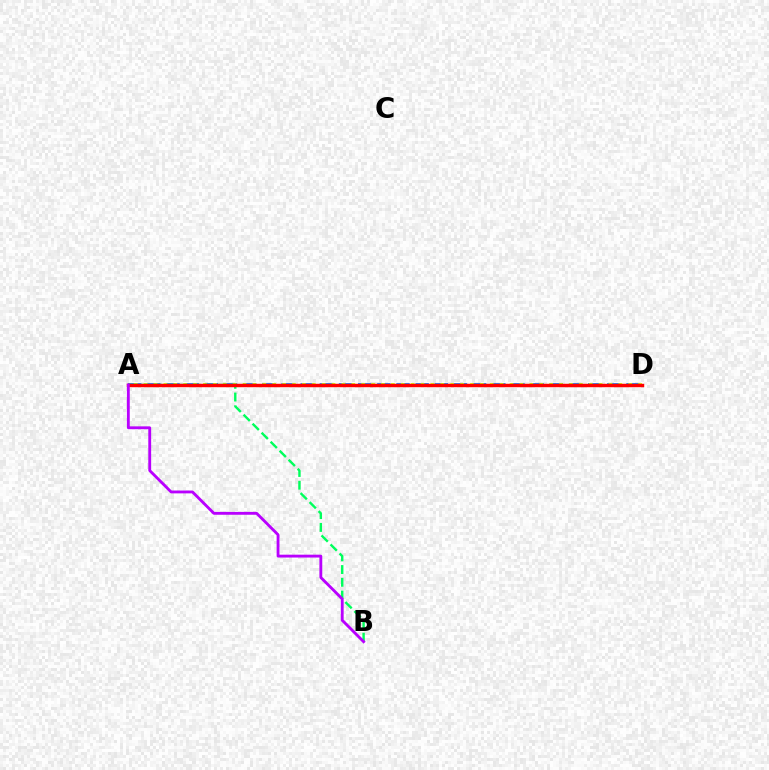{('A', 'D'): [{'color': '#0074ff', 'line_style': 'dashed', 'thickness': 2.6}, {'color': '#d1ff00', 'line_style': 'dotted', 'thickness': 2.69}, {'color': '#ff0000', 'line_style': 'solid', 'thickness': 2.48}], ('A', 'B'): [{'color': '#00ff5c', 'line_style': 'dashed', 'thickness': 1.73}, {'color': '#b900ff', 'line_style': 'solid', 'thickness': 2.05}]}